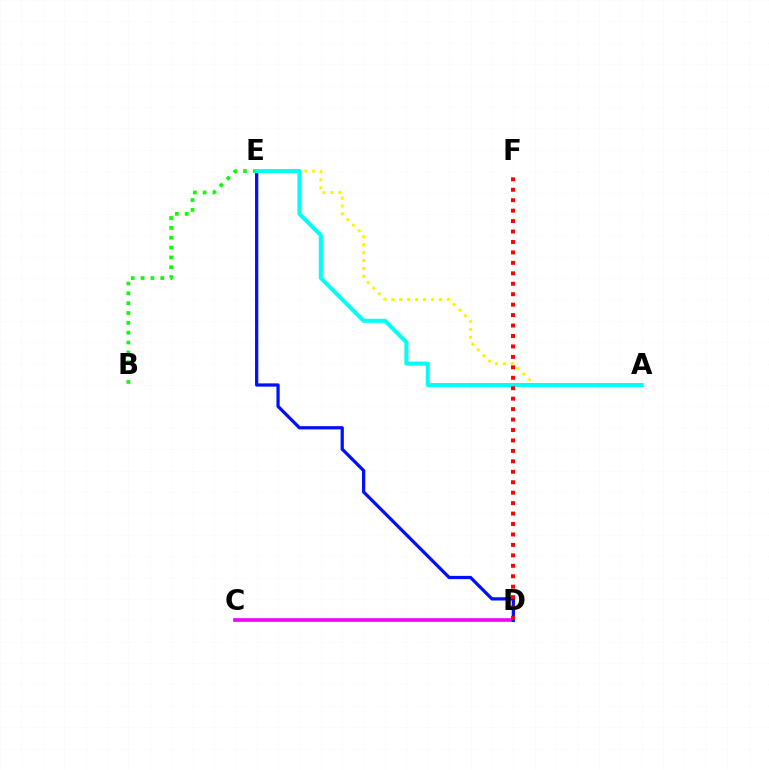{('B', 'E'): [{'color': '#08ff00', 'line_style': 'dotted', 'thickness': 2.67}], ('C', 'D'): [{'color': '#ee00ff', 'line_style': 'solid', 'thickness': 2.61}], ('D', 'E'): [{'color': '#0010ff', 'line_style': 'solid', 'thickness': 2.34}], ('A', 'E'): [{'color': '#fcf500', 'line_style': 'dotted', 'thickness': 2.15}, {'color': '#00fff6', 'line_style': 'solid', 'thickness': 2.9}], ('D', 'F'): [{'color': '#ff0000', 'line_style': 'dotted', 'thickness': 2.84}]}